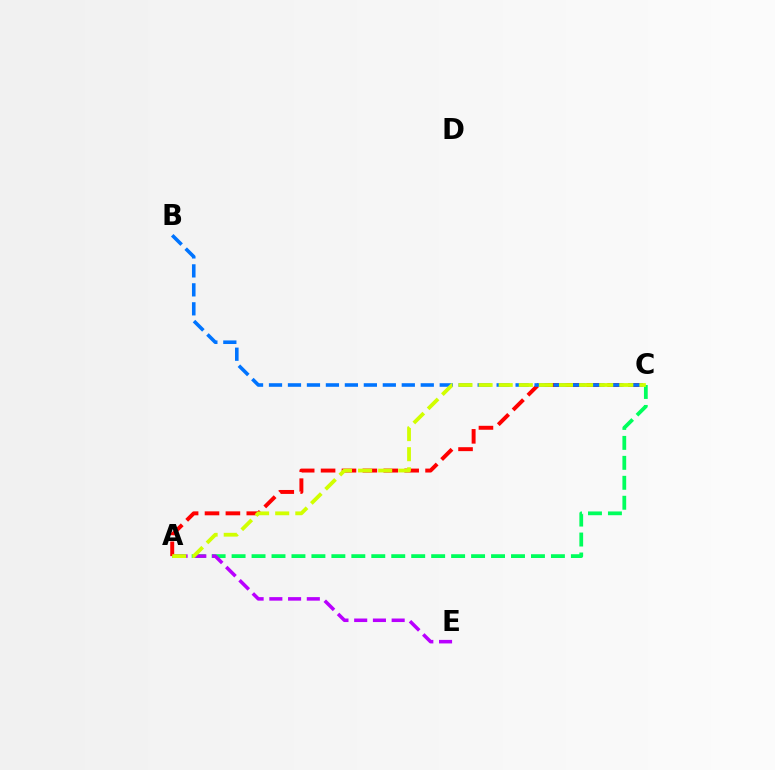{('A', 'C'): [{'color': '#00ff5c', 'line_style': 'dashed', 'thickness': 2.71}, {'color': '#ff0000', 'line_style': 'dashed', 'thickness': 2.84}, {'color': '#d1ff00', 'line_style': 'dashed', 'thickness': 2.73}], ('A', 'E'): [{'color': '#b900ff', 'line_style': 'dashed', 'thickness': 2.54}], ('B', 'C'): [{'color': '#0074ff', 'line_style': 'dashed', 'thickness': 2.58}]}